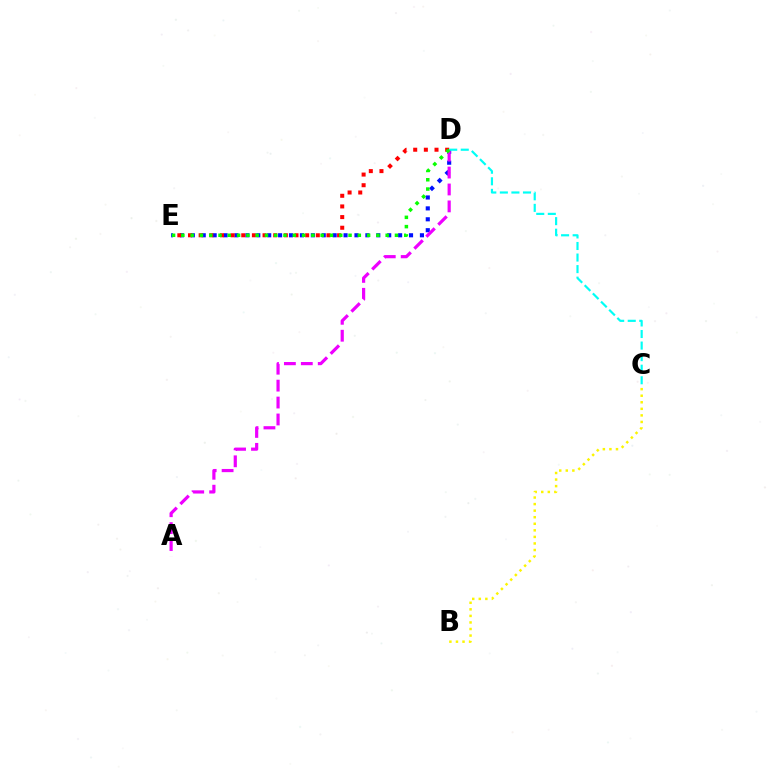{('D', 'E'): [{'color': '#0010ff', 'line_style': 'dotted', 'thickness': 2.96}, {'color': '#ff0000', 'line_style': 'dotted', 'thickness': 2.89}, {'color': '#08ff00', 'line_style': 'dotted', 'thickness': 2.52}], ('B', 'C'): [{'color': '#fcf500', 'line_style': 'dotted', 'thickness': 1.78}], ('A', 'D'): [{'color': '#ee00ff', 'line_style': 'dashed', 'thickness': 2.3}], ('C', 'D'): [{'color': '#00fff6', 'line_style': 'dashed', 'thickness': 1.57}]}